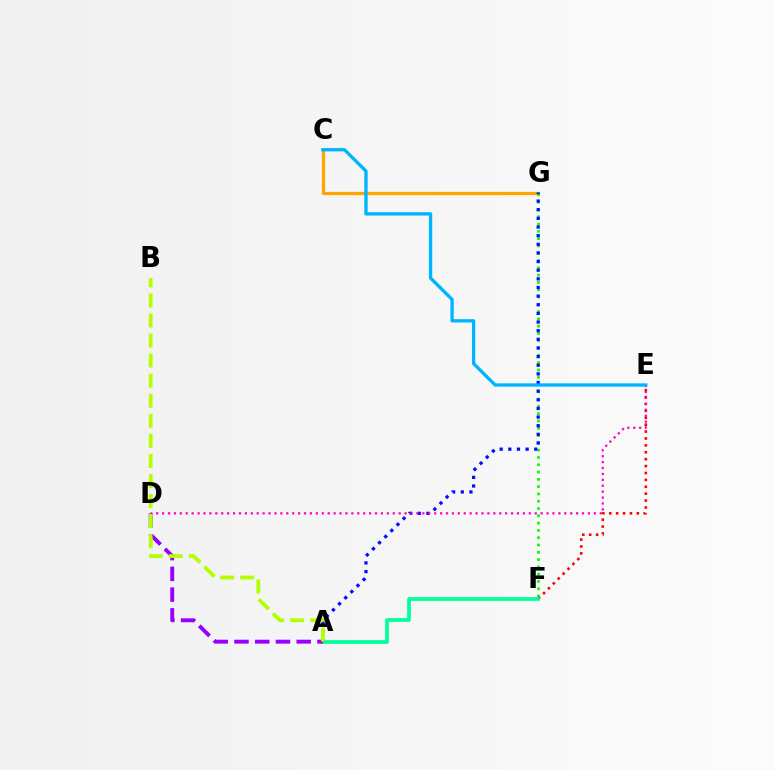{('C', 'G'): [{'color': '#ffa500', 'line_style': 'solid', 'thickness': 2.36}], ('F', 'G'): [{'color': '#08ff00', 'line_style': 'dotted', 'thickness': 1.98}], ('E', 'F'): [{'color': '#ff0000', 'line_style': 'dotted', 'thickness': 1.88}], ('A', 'F'): [{'color': '#00ff9d', 'line_style': 'solid', 'thickness': 2.67}], ('A', 'G'): [{'color': '#0010ff', 'line_style': 'dotted', 'thickness': 2.35}], ('A', 'D'): [{'color': '#9b00ff', 'line_style': 'dashed', 'thickness': 2.82}], ('D', 'E'): [{'color': '#ff00bd', 'line_style': 'dotted', 'thickness': 1.61}], ('A', 'B'): [{'color': '#b3ff00', 'line_style': 'dashed', 'thickness': 2.72}], ('C', 'E'): [{'color': '#00b5ff', 'line_style': 'solid', 'thickness': 2.39}]}